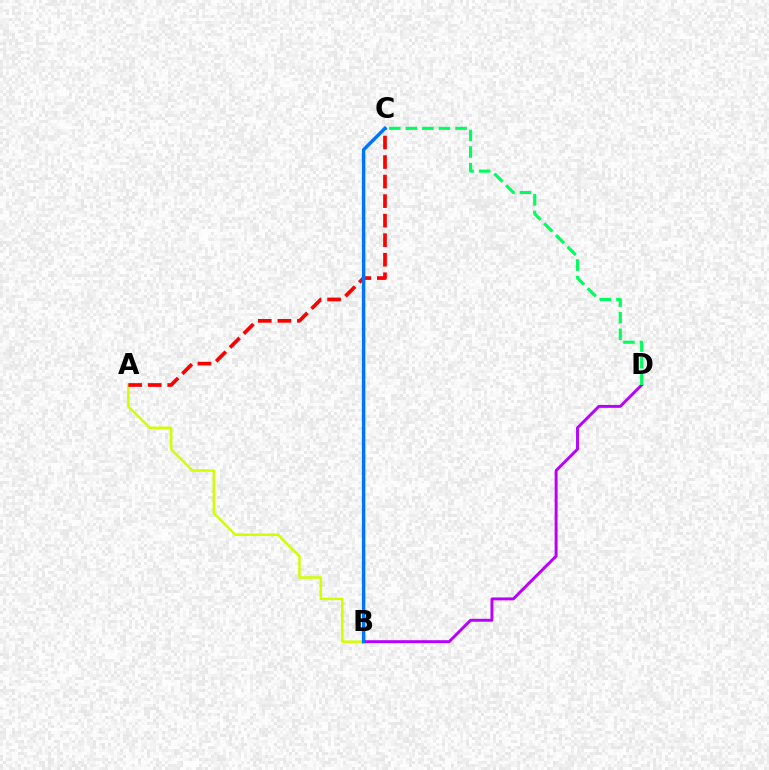{('A', 'B'): [{'color': '#d1ff00', 'line_style': 'solid', 'thickness': 1.8}], ('B', 'D'): [{'color': '#b900ff', 'line_style': 'solid', 'thickness': 2.11}], ('A', 'C'): [{'color': '#ff0000', 'line_style': 'dashed', 'thickness': 2.65}], ('B', 'C'): [{'color': '#0074ff', 'line_style': 'solid', 'thickness': 2.5}], ('C', 'D'): [{'color': '#00ff5c', 'line_style': 'dashed', 'thickness': 2.25}]}